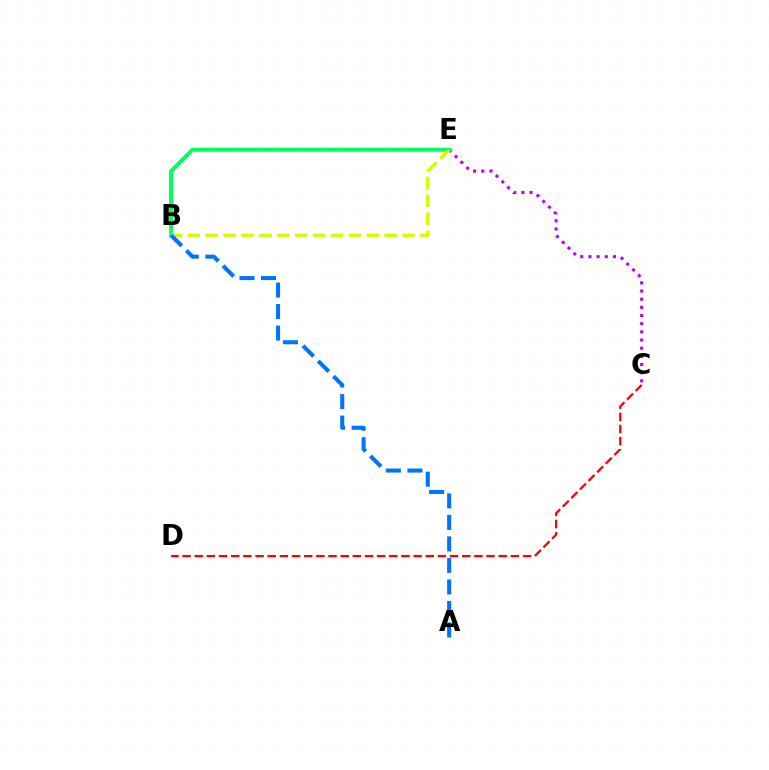{('C', 'E'): [{'color': '#b900ff', 'line_style': 'dotted', 'thickness': 2.22}], ('C', 'D'): [{'color': '#ff0000', 'line_style': 'dashed', 'thickness': 1.65}], ('B', 'E'): [{'color': '#00ff5c', 'line_style': 'solid', 'thickness': 2.91}, {'color': '#d1ff00', 'line_style': 'dashed', 'thickness': 2.43}], ('A', 'B'): [{'color': '#0074ff', 'line_style': 'dashed', 'thickness': 2.92}]}